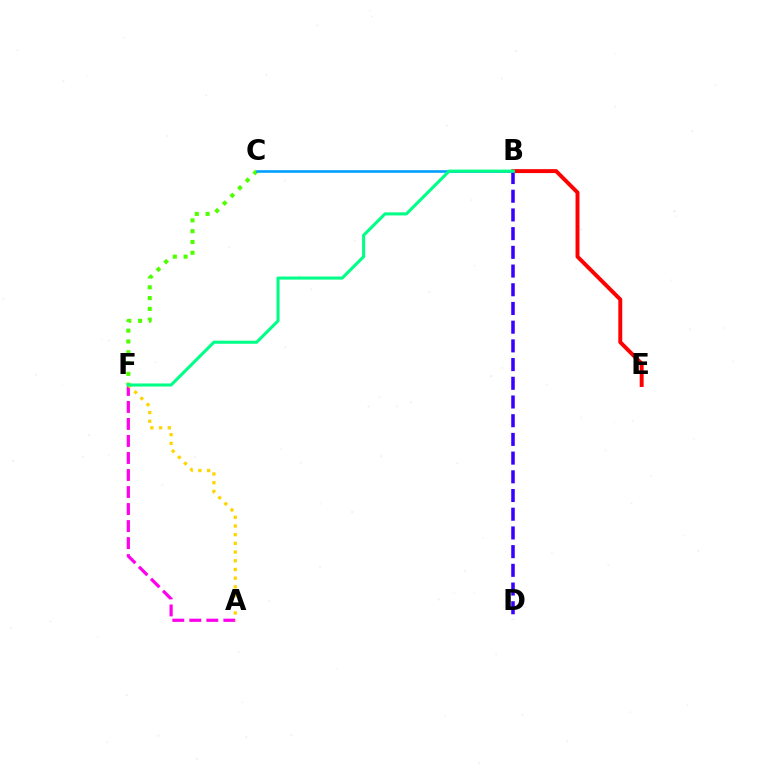{('B', 'E'): [{'color': '#ff0000', 'line_style': 'solid', 'thickness': 2.83}], ('B', 'D'): [{'color': '#3700ff', 'line_style': 'dashed', 'thickness': 2.54}], ('A', 'F'): [{'color': '#ff00ed', 'line_style': 'dashed', 'thickness': 2.31}, {'color': '#ffd500', 'line_style': 'dotted', 'thickness': 2.36}], ('C', 'F'): [{'color': '#4fff00', 'line_style': 'dotted', 'thickness': 2.93}], ('B', 'C'): [{'color': '#009eff', 'line_style': 'solid', 'thickness': 1.86}], ('B', 'F'): [{'color': '#00ff86', 'line_style': 'solid', 'thickness': 2.2}]}